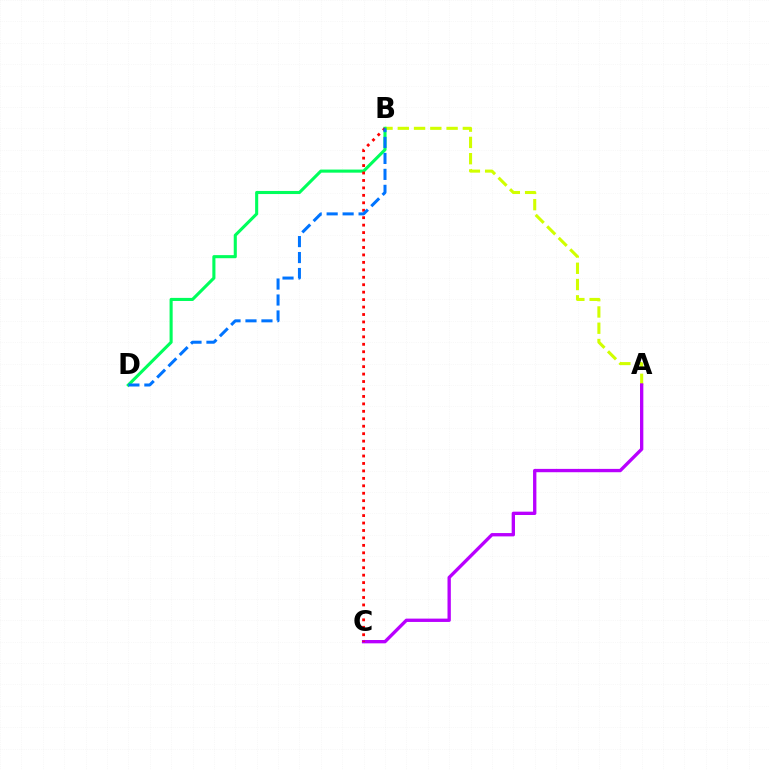{('A', 'B'): [{'color': '#d1ff00', 'line_style': 'dashed', 'thickness': 2.21}], ('A', 'C'): [{'color': '#b900ff', 'line_style': 'solid', 'thickness': 2.4}], ('B', 'D'): [{'color': '#00ff5c', 'line_style': 'solid', 'thickness': 2.22}, {'color': '#0074ff', 'line_style': 'dashed', 'thickness': 2.17}], ('B', 'C'): [{'color': '#ff0000', 'line_style': 'dotted', 'thickness': 2.02}]}